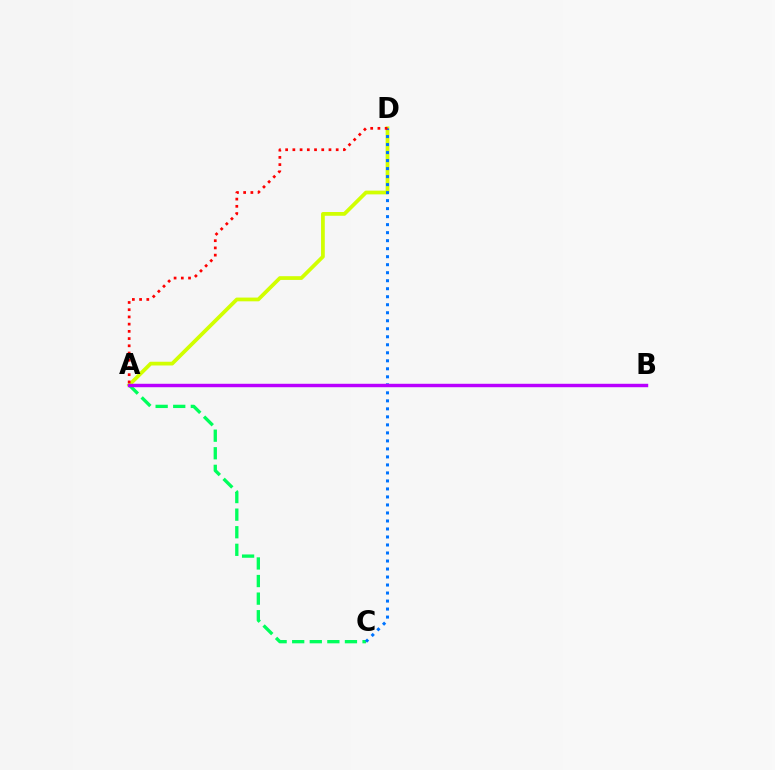{('A', 'D'): [{'color': '#d1ff00', 'line_style': 'solid', 'thickness': 2.7}, {'color': '#ff0000', 'line_style': 'dotted', 'thickness': 1.96}], ('A', 'C'): [{'color': '#00ff5c', 'line_style': 'dashed', 'thickness': 2.39}], ('C', 'D'): [{'color': '#0074ff', 'line_style': 'dotted', 'thickness': 2.18}], ('A', 'B'): [{'color': '#b900ff', 'line_style': 'solid', 'thickness': 2.47}]}